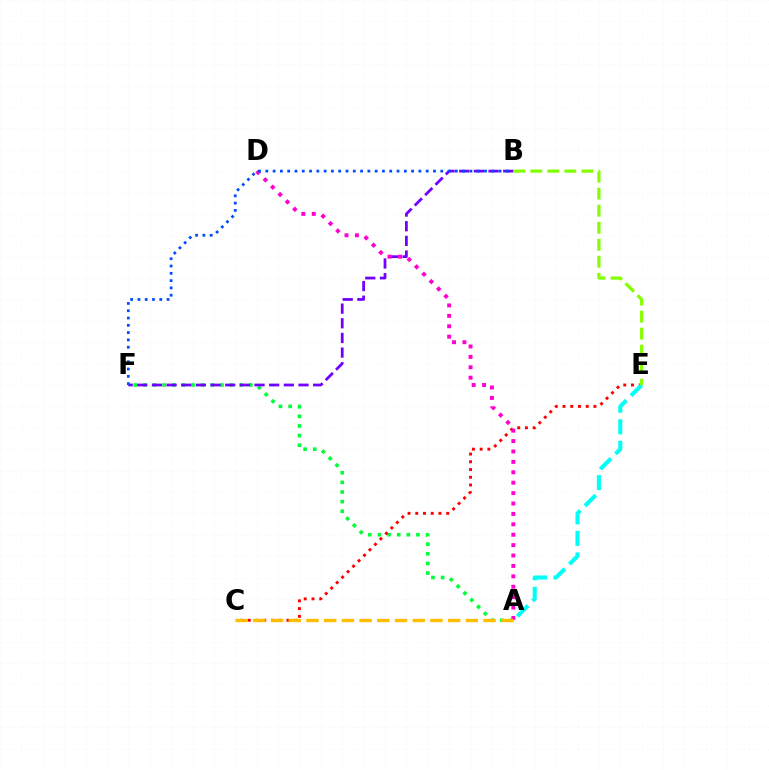{('A', 'F'): [{'color': '#00ff39', 'line_style': 'dotted', 'thickness': 2.62}], ('C', 'E'): [{'color': '#ff0000', 'line_style': 'dotted', 'thickness': 2.1}], ('B', 'F'): [{'color': '#7200ff', 'line_style': 'dashed', 'thickness': 1.99}, {'color': '#004bff', 'line_style': 'dotted', 'thickness': 1.98}], ('A', 'E'): [{'color': '#00fff6', 'line_style': 'dashed', 'thickness': 2.93}], ('A', 'D'): [{'color': '#ff00cf', 'line_style': 'dotted', 'thickness': 2.83}], ('A', 'C'): [{'color': '#ffbd00', 'line_style': 'dashed', 'thickness': 2.41}], ('B', 'E'): [{'color': '#84ff00', 'line_style': 'dashed', 'thickness': 2.31}]}